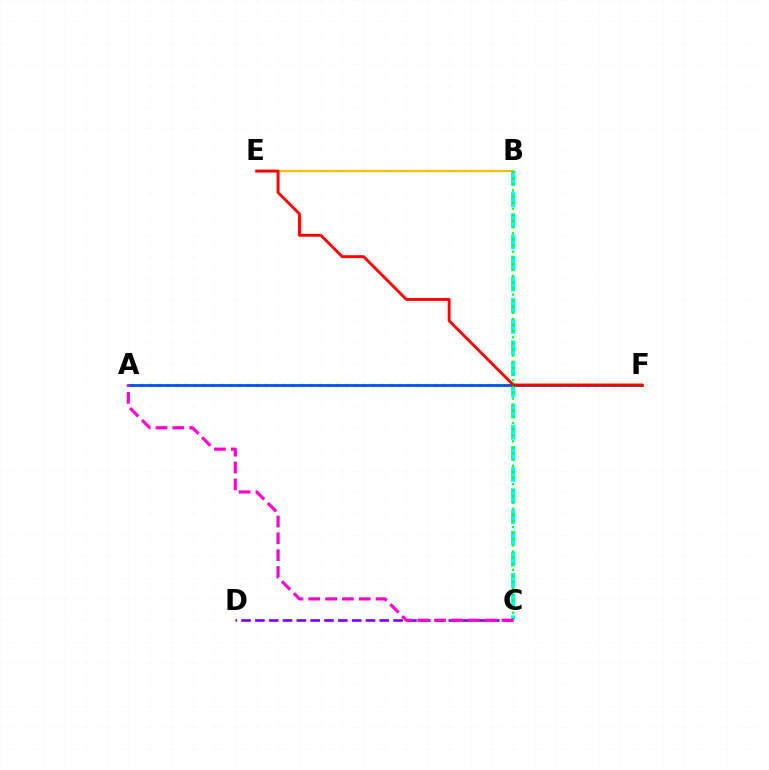{('B', 'E'): [{'color': '#ffbd00', 'line_style': 'solid', 'thickness': 1.59}], ('C', 'D'): [{'color': '#7200ff', 'line_style': 'dashed', 'thickness': 1.88}], ('A', 'F'): [{'color': '#84ff00', 'line_style': 'dotted', 'thickness': 2.42}, {'color': '#004bff', 'line_style': 'solid', 'thickness': 1.98}], ('B', 'C'): [{'color': '#00fff6', 'line_style': 'dashed', 'thickness': 2.87}, {'color': '#00ff39', 'line_style': 'dotted', 'thickness': 1.66}], ('E', 'F'): [{'color': '#ff0000', 'line_style': 'solid', 'thickness': 2.08}], ('A', 'C'): [{'color': '#ff00cf', 'line_style': 'dashed', 'thickness': 2.29}]}